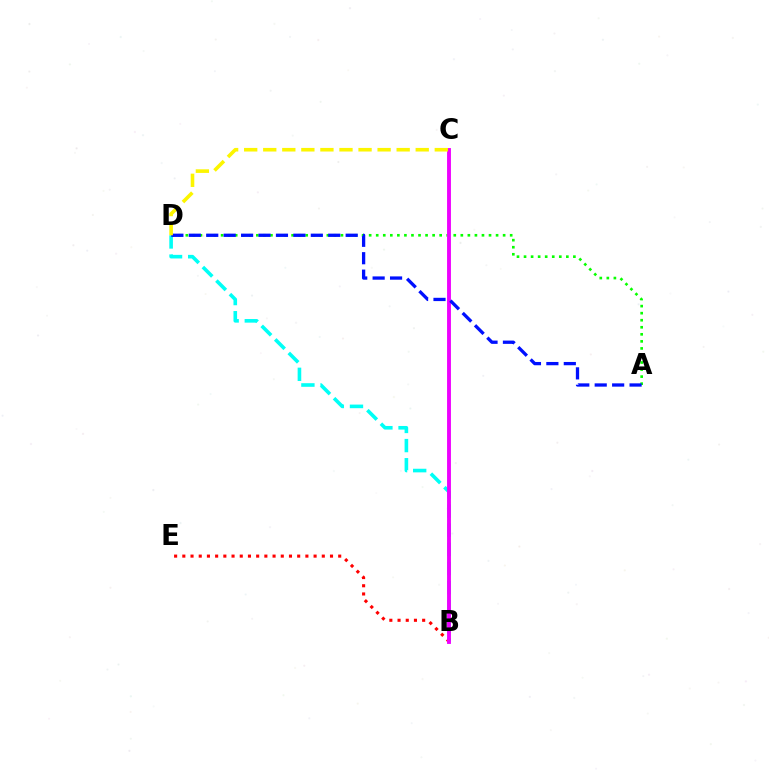{('A', 'D'): [{'color': '#08ff00', 'line_style': 'dotted', 'thickness': 1.92}, {'color': '#0010ff', 'line_style': 'dashed', 'thickness': 2.37}], ('B', 'D'): [{'color': '#00fff6', 'line_style': 'dashed', 'thickness': 2.6}], ('B', 'E'): [{'color': '#ff0000', 'line_style': 'dotted', 'thickness': 2.23}], ('B', 'C'): [{'color': '#ee00ff', 'line_style': 'solid', 'thickness': 2.79}], ('C', 'D'): [{'color': '#fcf500', 'line_style': 'dashed', 'thickness': 2.59}]}